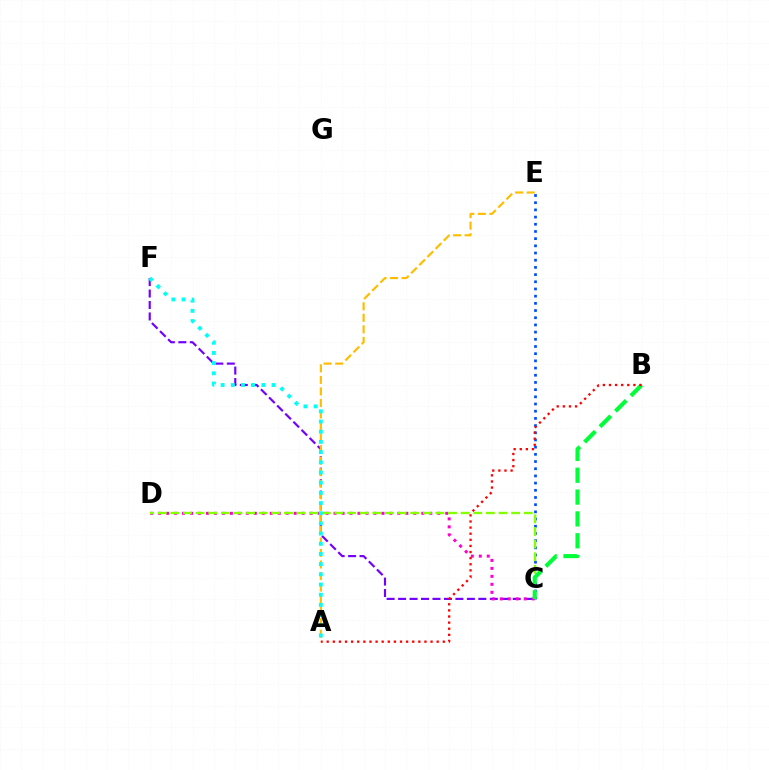{('C', 'F'): [{'color': '#7200ff', 'line_style': 'dashed', 'thickness': 1.56}], ('A', 'E'): [{'color': '#ffbd00', 'line_style': 'dashed', 'thickness': 1.57}], ('C', 'D'): [{'color': '#ff00cf', 'line_style': 'dotted', 'thickness': 2.17}, {'color': '#84ff00', 'line_style': 'dashed', 'thickness': 1.71}], ('C', 'E'): [{'color': '#004bff', 'line_style': 'dotted', 'thickness': 1.95}], ('A', 'F'): [{'color': '#00fff6', 'line_style': 'dotted', 'thickness': 2.77}], ('B', 'C'): [{'color': '#00ff39', 'line_style': 'dashed', 'thickness': 2.97}], ('A', 'B'): [{'color': '#ff0000', 'line_style': 'dotted', 'thickness': 1.66}]}